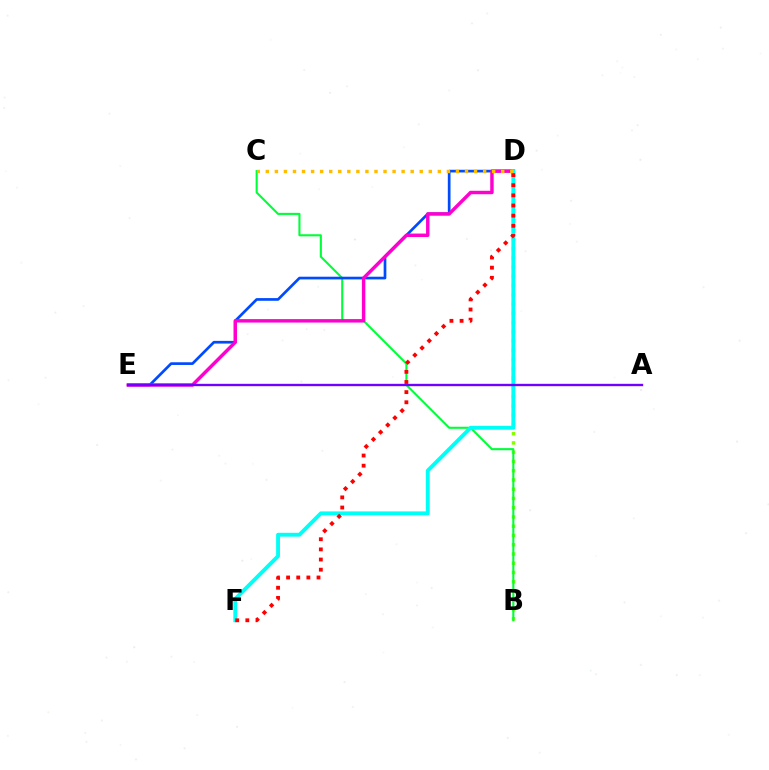{('B', 'D'): [{'color': '#84ff00', 'line_style': 'dotted', 'thickness': 2.51}], ('B', 'C'): [{'color': '#00ff39', 'line_style': 'solid', 'thickness': 1.51}], ('D', 'E'): [{'color': '#004bff', 'line_style': 'solid', 'thickness': 1.94}, {'color': '#ff00cf', 'line_style': 'solid', 'thickness': 2.48}], ('D', 'F'): [{'color': '#00fff6', 'line_style': 'solid', 'thickness': 2.78}, {'color': '#ff0000', 'line_style': 'dotted', 'thickness': 2.76}], ('C', 'D'): [{'color': '#ffbd00', 'line_style': 'dotted', 'thickness': 2.46}], ('A', 'E'): [{'color': '#7200ff', 'line_style': 'solid', 'thickness': 1.7}]}